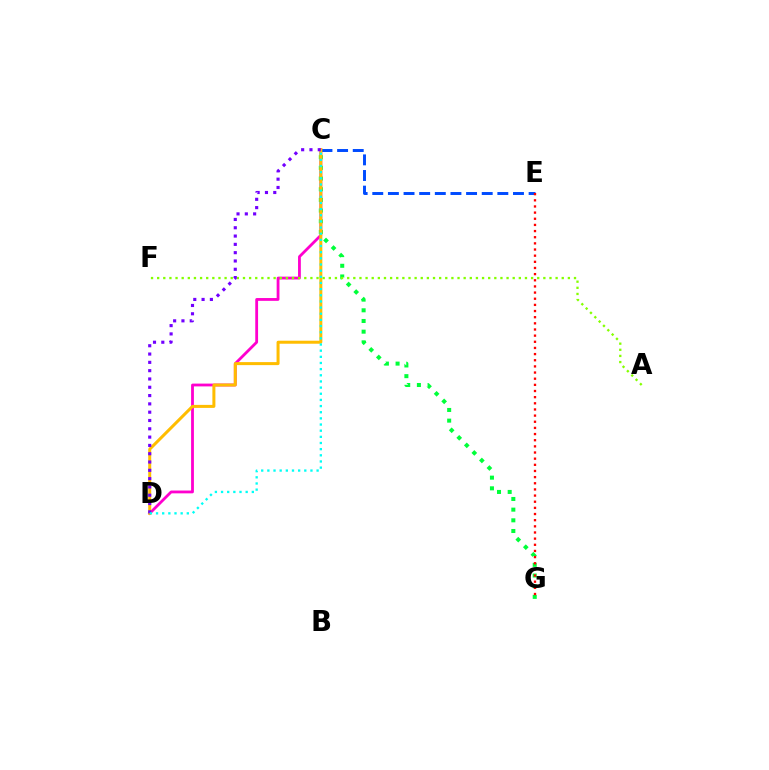{('C', 'D'): [{'color': '#ff00cf', 'line_style': 'solid', 'thickness': 2.02}, {'color': '#ffbd00', 'line_style': 'solid', 'thickness': 2.17}, {'color': '#7200ff', 'line_style': 'dotted', 'thickness': 2.26}, {'color': '#00fff6', 'line_style': 'dotted', 'thickness': 1.67}], ('C', 'G'): [{'color': '#00ff39', 'line_style': 'dotted', 'thickness': 2.9}], ('C', 'E'): [{'color': '#004bff', 'line_style': 'dashed', 'thickness': 2.12}], ('A', 'F'): [{'color': '#84ff00', 'line_style': 'dotted', 'thickness': 1.67}], ('E', 'G'): [{'color': '#ff0000', 'line_style': 'dotted', 'thickness': 1.67}]}